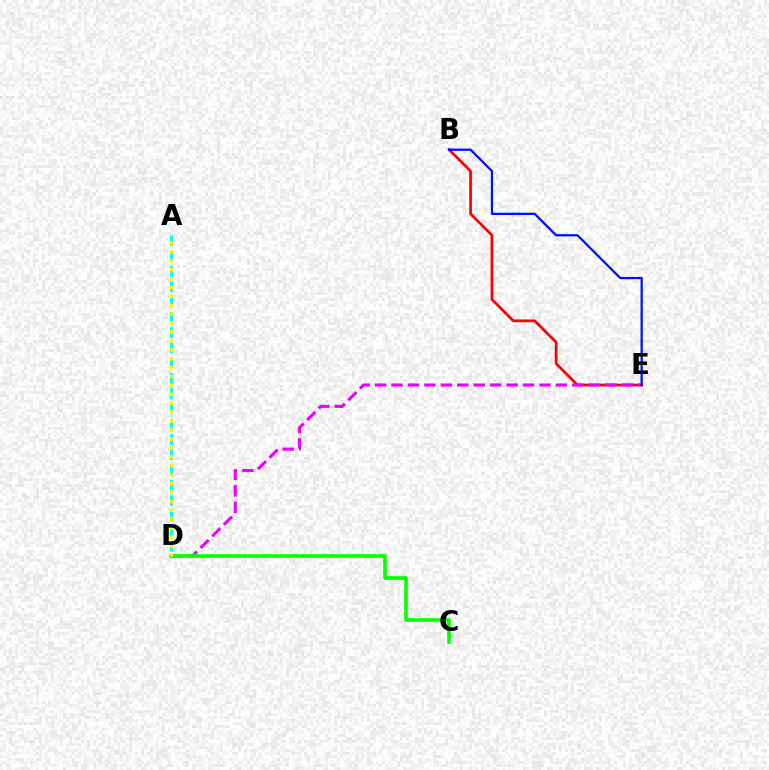{('B', 'E'): [{'color': '#ff0000', 'line_style': 'solid', 'thickness': 1.96}, {'color': '#0010ff', 'line_style': 'solid', 'thickness': 1.63}], ('D', 'E'): [{'color': '#ee00ff', 'line_style': 'dashed', 'thickness': 2.23}], ('C', 'D'): [{'color': '#08ff00', 'line_style': 'solid', 'thickness': 2.61}], ('A', 'D'): [{'color': '#00fff6', 'line_style': 'dashed', 'thickness': 2.08}, {'color': '#fcf500', 'line_style': 'dotted', 'thickness': 2.42}]}